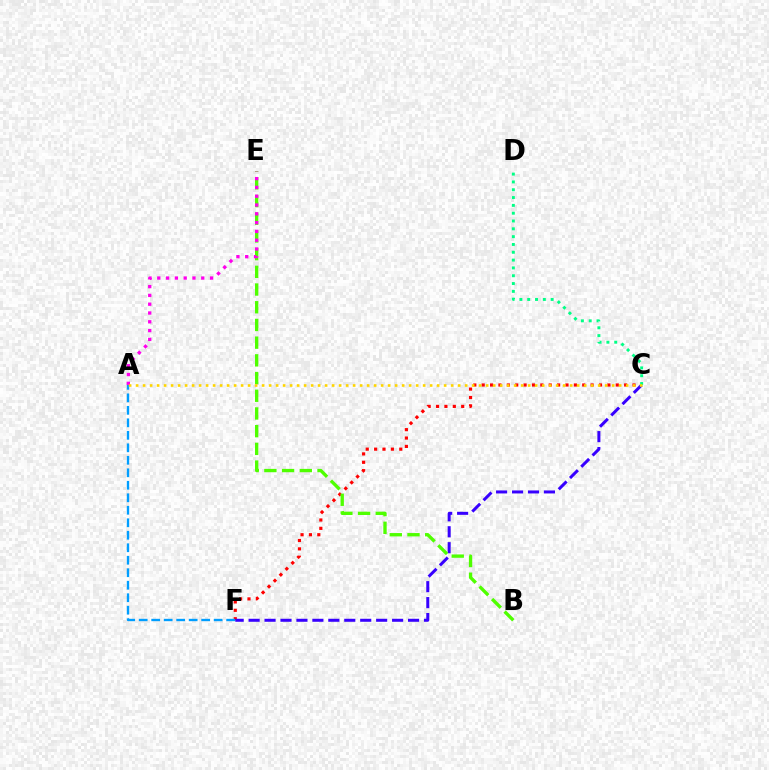{('C', 'F'): [{'color': '#ff0000', 'line_style': 'dotted', 'thickness': 2.28}, {'color': '#3700ff', 'line_style': 'dashed', 'thickness': 2.17}], ('C', 'D'): [{'color': '#00ff86', 'line_style': 'dotted', 'thickness': 2.12}], ('A', 'F'): [{'color': '#009eff', 'line_style': 'dashed', 'thickness': 1.7}], ('B', 'E'): [{'color': '#4fff00', 'line_style': 'dashed', 'thickness': 2.41}], ('A', 'E'): [{'color': '#ff00ed', 'line_style': 'dotted', 'thickness': 2.39}], ('A', 'C'): [{'color': '#ffd500', 'line_style': 'dotted', 'thickness': 1.9}]}